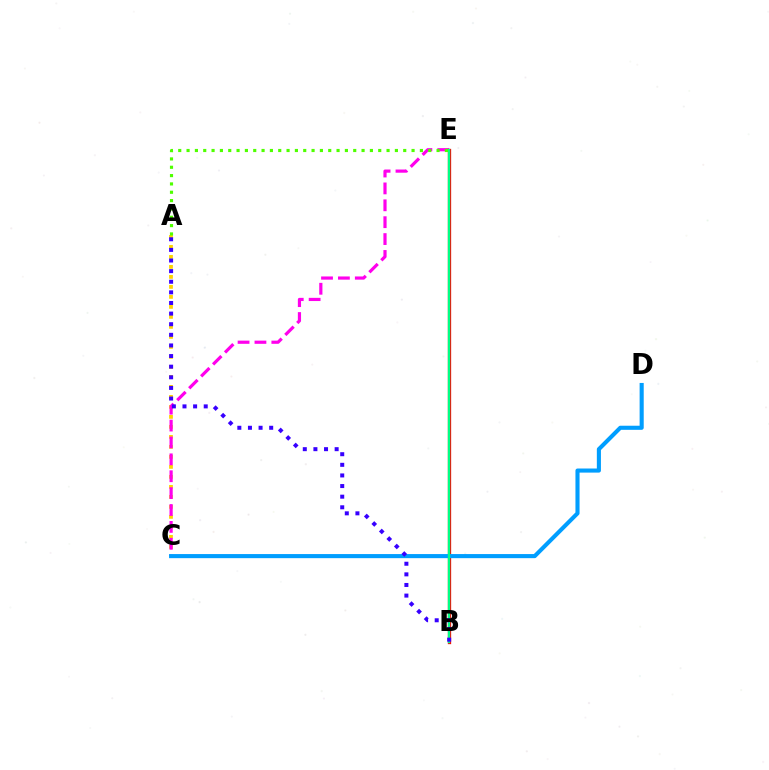{('A', 'C'): [{'color': '#ffd500', 'line_style': 'dotted', 'thickness': 2.72}], ('C', 'E'): [{'color': '#ff00ed', 'line_style': 'dashed', 'thickness': 2.29}], ('B', 'E'): [{'color': '#ff0000', 'line_style': 'solid', 'thickness': 2.37}, {'color': '#00ff86', 'line_style': 'solid', 'thickness': 1.69}], ('C', 'D'): [{'color': '#009eff', 'line_style': 'solid', 'thickness': 2.95}], ('A', 'E'): [{'color': '#4fff00', 'line_style': 'dotted', 'thickness': 2.26}], ('A', 'B'): [{'color': '#3700ff', 'line_style': 'dotted', 'thickness': 2.88}]}